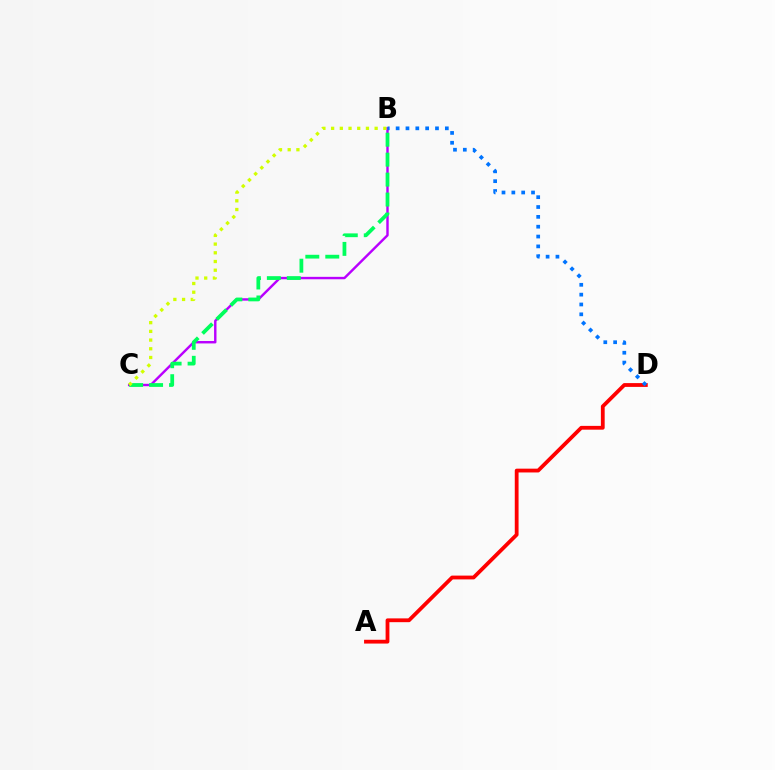{('A', 'D'): [{'color': '#ff0000', 'line_style': 'solid', 'thickness': 2.73}], ('B', 'C'): [{'color': '#b900ff', 'line_style': 'solid', 'thickness': 1.74}, {'color': '#00ff5c', 'line_style': 'dashed', 'thickness': 2.71}, {'color': '#d1ff00', 'line_style': 'dotted', 'thickness': 2.37}], ('B', 'D'): [{'color': '#0074ff', 'line_style': 'dotted', 'thickness': 2.67}]}